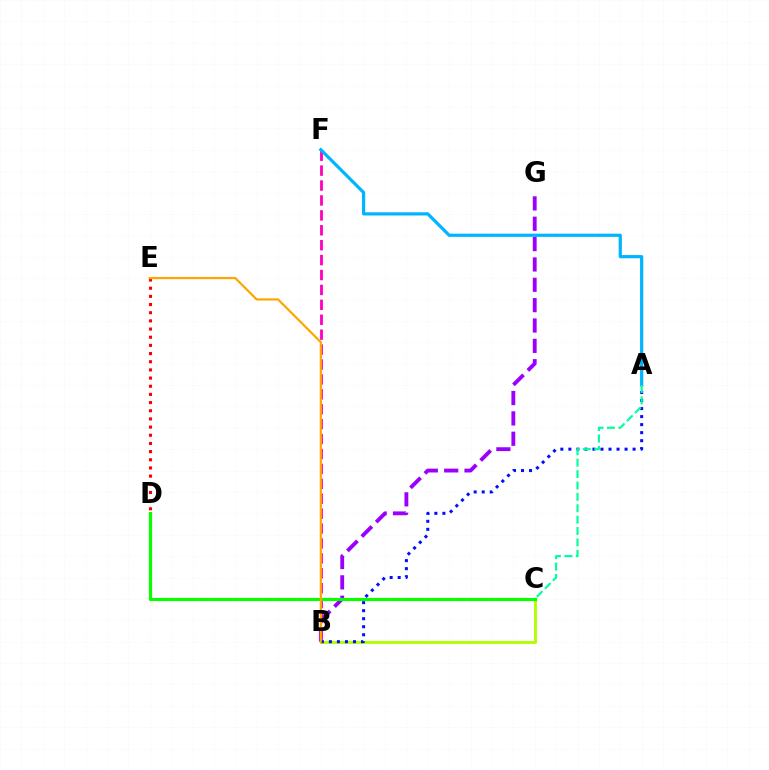{('B', 'C'): [{'color': '#b3ff00', 'line_style': 'solid', 'thickness': 2.09}], ('B', 'G'): [{'color': '#9b00ff', 'line_style': 'dashed', 'thickness': 2.76}], ('B', 'F'): [{'color': '#ff00bd', 'line_style': 'dashed', 'thickness': 2.03}], ('A', 'B'): [{'color': '#0010ff', 'line_style': 'dotted', 'thickness': 2.18}], ('C', 'D'): [{'color': '#08ff00', 'line_style': 'solid', 'thickness': 2.28}], ('A', 'F'): [{'color': '#00b5ff', 'line_style': 'solid', 'thickness': 2.31}], ('D', 'E'): [{'color': '#ff0000', 'line_style': 'dotted', 'thickness': 2.22}], ('A', 'C'): [{'color': '#00ff9d', 'line_style': 'dashed', 'thickness': 1.55}], ('B', 'E'): [{'color': '#ffa500', 'line_style': 'solid', 'thickness': 1.59}]}